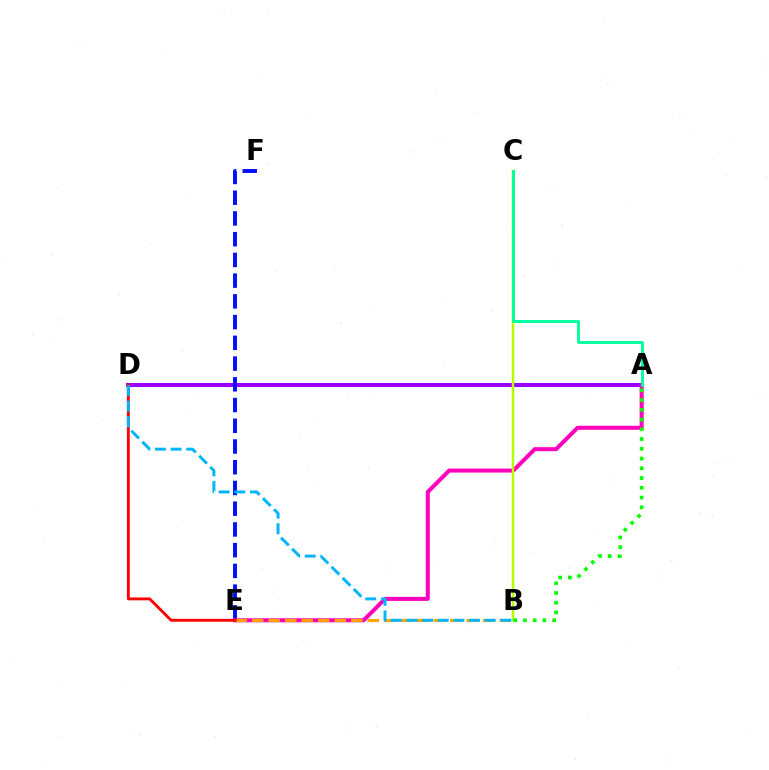{('A', 'D'): [{'color': '#9b00ff', 'line_style': 'solid', 'thickness': 2.88}], ('E', 'F'): [{'color': '#0010ff', 'line_style': 'dashed', 'thickness': 2.82}], ('A', 'E'): [{'color': '#ff00bd', 'line_style': 'solid', 'thickness': 2.9}], ('B', 'C'): [{'color': '#b3ff00', 'line_style': 'solid', 'thickness': 1.79}], ('B', 'E'): [{'color': '#ffa500', 'line_style': 'dashed', 'thickness': 2.24}], ('D', 'E'): [{'color': '#ff0000', 'line_style': 'solid', 'thickness': 2.06}], ('B', 'D'): [{'color': '#00b5ff', 'line_style': 'dashed', 'thickness': 2.13}], ('A', 'B'): [{'color': '#08ff00', 'line_style': 'dotted', 'thickness': 2.65}], ('A', 'C'): [{'color': '#00ff9d', 'line_style': 'solid', 'thickness': 2.06}]}